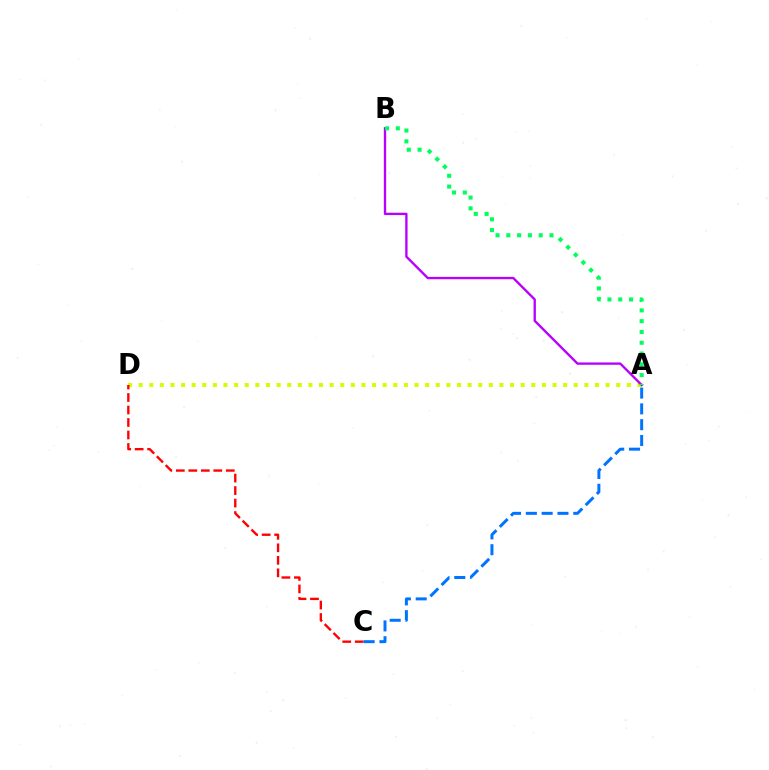{('A', 'D'): [{'color': '#d1ff00', 'line_style': 'dotted', 'thickness': 2.88}], ('C', 'D'): [{'color': '#ff0000', 'line_style': 'dashed', 'thickness': 1.7}], ('A', 'B'): [{'color': '#b900ff', 'line_style': 'solid', 'thickness': 1.69}, {'color': '#00ff5c', 'line_style': 'dotted', 'thickness': 2.93}], ('A', 'C'): [{'color': '#0074ff', 'line_style': 'dashed', 'thickness': 2.15}]}